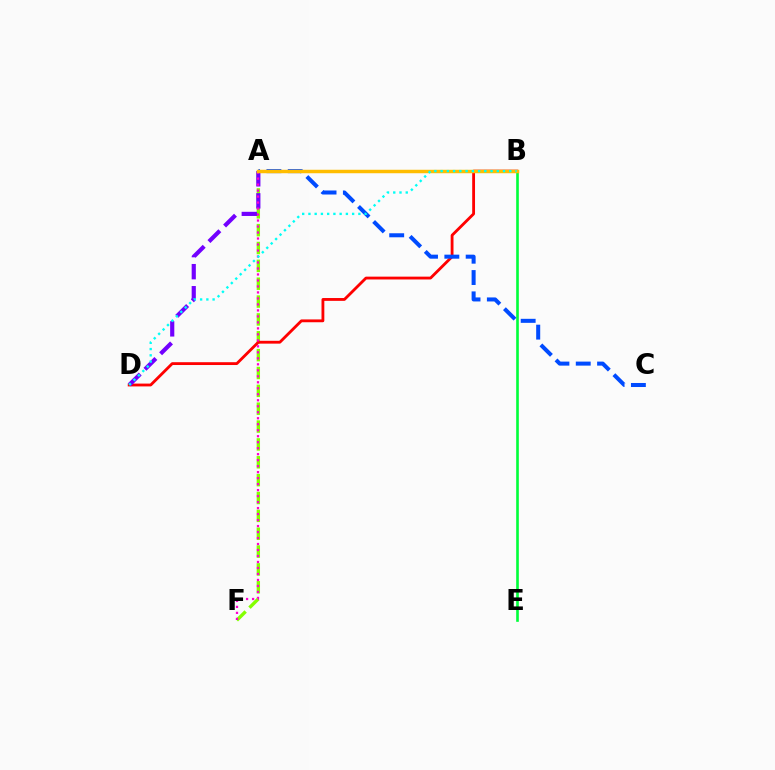{('B', 'E'): [{'color': '#00ff39', 'line_style': 'solid', 'thickness': 1.9}], ('A', 'F'): [{'color': '#84ff00', 'line_style': 'dashed', 'thickness': 2.43}, {'color': '#ff00cf', 'line_style': 'dotted', 'thickness': 1.63}], ('B', 'D'): [{'color': '#ff0000', 'line_style': 'solid', 'thickness': 2.04}, {'color': '#00fff6', 'line_style': 'dotted', 'thickness': 1.7}], ('A', 'D'): [{'color': '#7200ff', 'line_style': 'dashed', 'thickness': 3.0}], ('A', 'C'): [{'color': '#004bff', 'line_style': 'dashed', 'thickness': 2.9}], ('A', 'B'): [{'color': '#ffbd00', 'line_style': 'solid', 'thickness': 2.49}]}